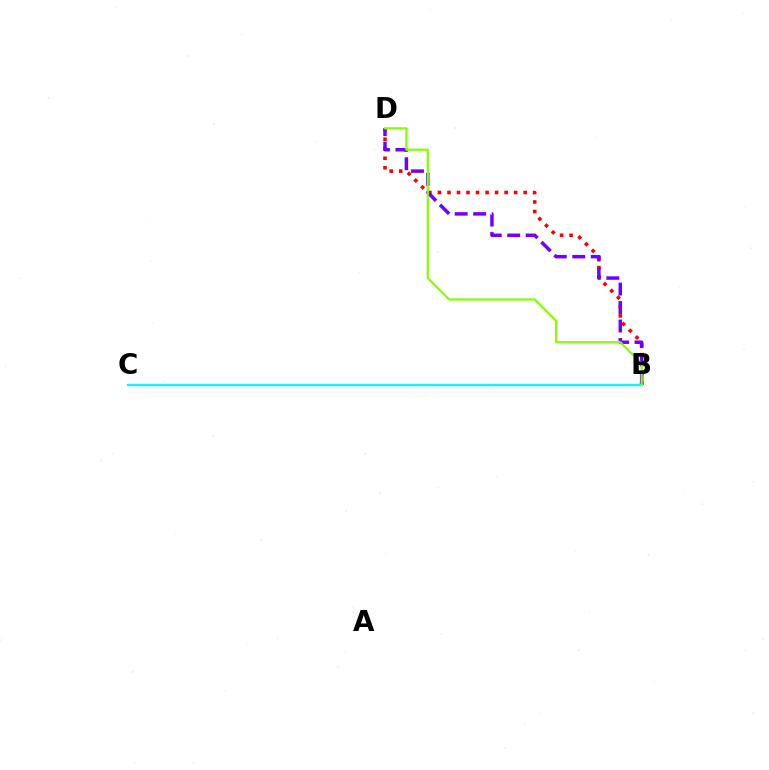{('B', 'D'): [{'color': '#ff0000', 'line_style': 'dotted', 'thickness': 2.59}, {'color': '#7200ff', 'line_style': 'dashed', 'thickness': 2.51}, {'color': '#84ff00', 'line_style': 'solid', 'thickness': 1.59}], ('B', 'C'): [{'color': '#00fff6', 'line_style': 'solid', 'thickness': 1.65}]}